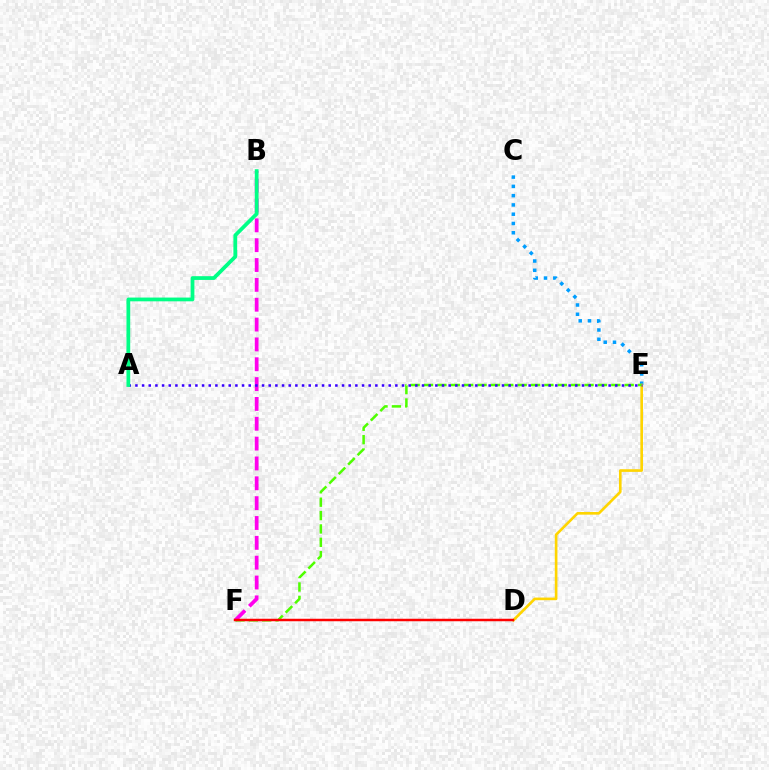{('C', 'E'): [{'color': '#009eff', 'line_style': 'dotted', 'thickness': 2.52}], ('B', 'F'): [{'color': '#ff00ed', 'line_style': 'dashed', 'thickness': 2.7}], ('D', 'E'): [{'color': '#ffd500', 'line_style': 'solid', 'thickness': 1.9}], ('E', 'F'): [{'color': '#4fff00', 'line_style': 'dashed', 'thickness': 1.82}], ('A', 'E'): [{'color': '#3700ff', 'line_style': 'dotted', 'thickness': 1.81}], ('A', 'B'): [{'color': '#00ff86', 'line_style': 'solid', 'thickness': 2.71}], ('D', 'F'): [{'color': '#ff0000', 'line_style': 'solid', 'thickness': 1.79}]}